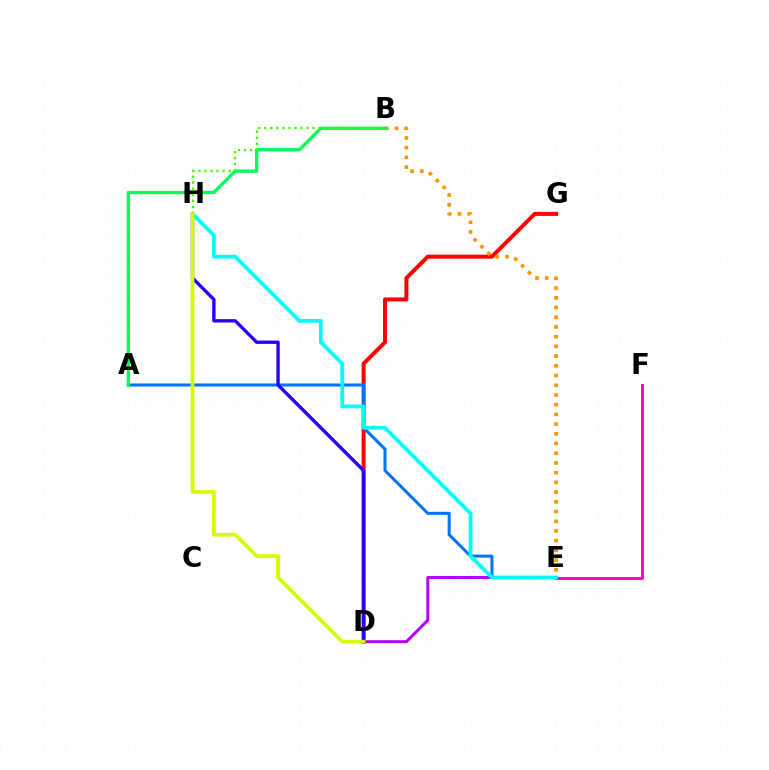{('E', 'F'): [{'color': '#ff00ac', 'line_style': 'solid', 'thickness': 2.06}], ('D', 'E'): [{'color': '#b900ff', 'line_style': 'solid', 'thickness': 2.16}], ('D', 'G'): [{'color': '#ff0000', 'line_style': 'solid', 'thickness': 2.86}], ('A', 'E'): [{'color': '#0074ff', 'line_style': 'solid', 'thickness': 2.19}], ('D', 'H'): [{'color': '#2500ff', 'line_style': 'solid', 'thickness': 2.41}, {'color': '#d1ff00', 'line_style': 'solid', 'thickness': 2.65}], ('E', 'H'): [{'color': '#00fff6', 'line_style': 'solid', 'thickness': 2.71}], ('B', 'E'): [{'color': '#ff9400', 'line_style': 'dotted', 'thickness': 2.64}], ('A', 'B'): [{'color': '#00ff5c', 'line_style': 'solid', 'thickness': 2.39}], ('B', 'H'): [{'color': '#3dff00', 'line_style': 'dotted', 'thickness': 1.64}]}